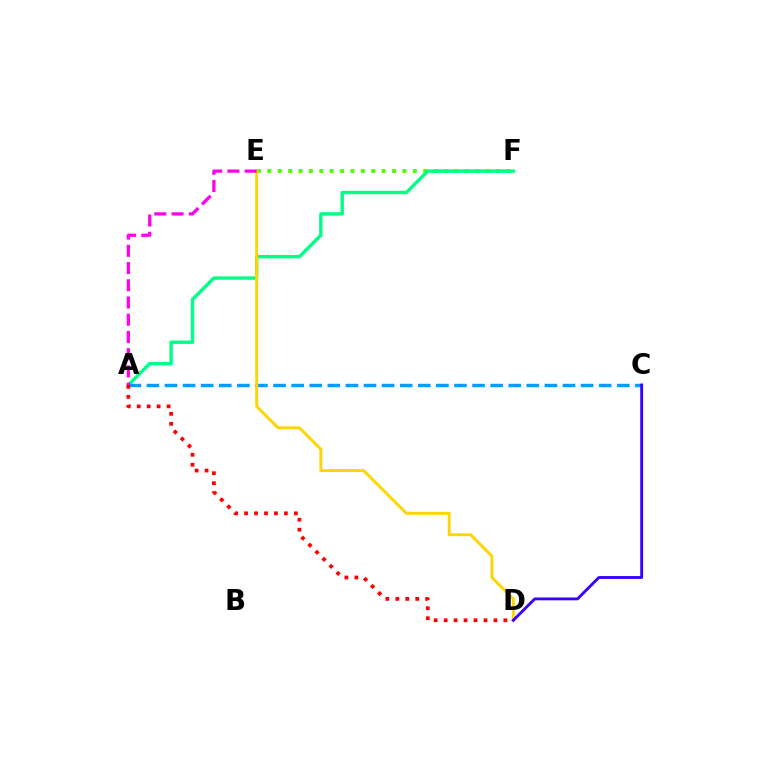{('E', 'F'): [{'color': '#4fff00', 'line_style': 'dotted', 'thickness': 2.82}], ('A', 'F'): [{'color': '#00ff86', 'line_style': 'solid', 'thickness': 2.44}], ('A', 'C'): [{'color': '#009eff', 'line_style': 'dashed', 'thickness': 2.46}], ('D', 'E'): [{'color': '#ffd500', 'line_style': 'solid', 'thickness': 2.1}], ('A', 'D'): [{'color': '#ff0000', 'line_style': 'dotted', 'thickness': 2.71}], ('A', 'E'): [{'color': '#ff00ed', 'line_style': 'dashed', 'thickness': 2.34}], ('C', 'D'): [{'color': '#3700ff', 'line_style': 'solid', 'thickness': 2.05}]}